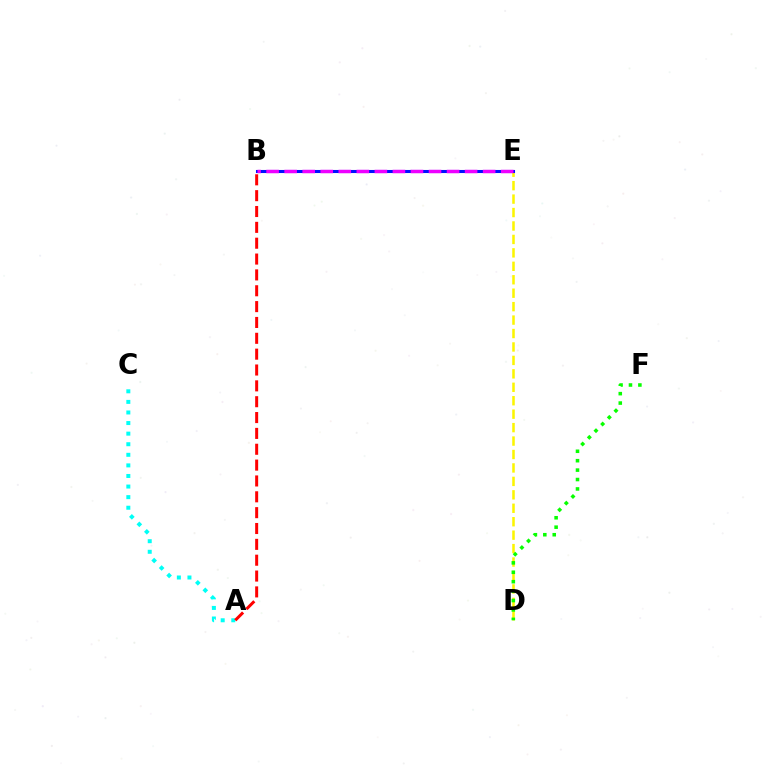{('D', 'E'): [{'color': '#fcf500', 'line_style': 'dashed', 'thickness': 1.83}], ('B', 'E'): [{'color': '#0010ff', 'line_style': 'solid', 'thickness': 2.21}, {'color': '#ee00ff', 'line_style': 'dashed', 'thickness': 2.45}], ('D', 'F'): [{'color': '#08ff00', 'line_style': 'dotted', 'thickness': 2.56}], ('A', 'C'): [{'color': '#00fff6', 'line_style': 'dotted', 'thickness': 2.88}], ('A', 'B'): [{'color': '#ff0000', 'line_style': 'dashed', 'thickness': 2.15}]}